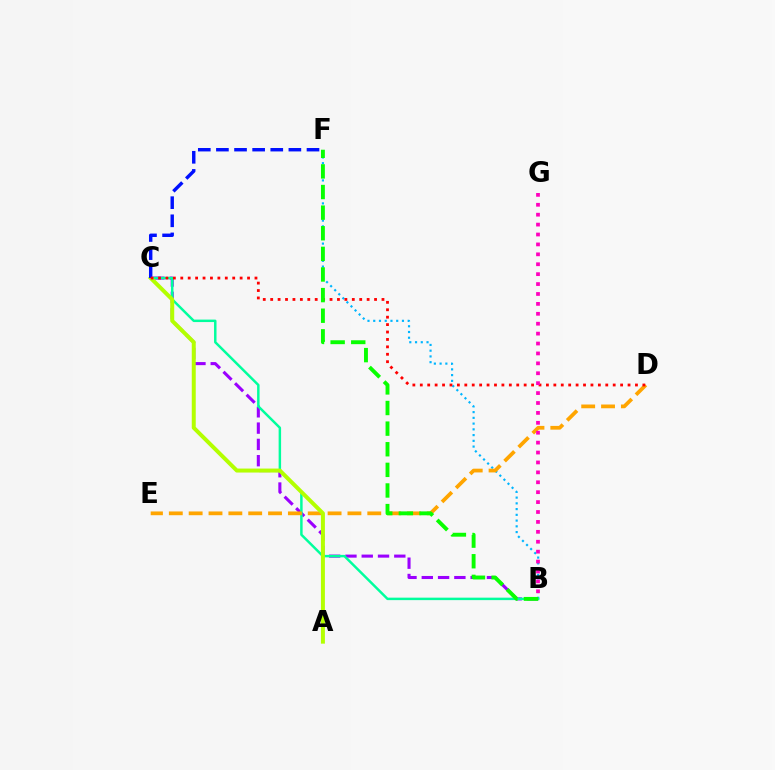{('B', 'C'): [{'color': '#9b00ff', 'line_style': 'dashed', 'thickness': 2.21}, {'color': '#00ff9d', 'line_style': 'solid', 'thickness': 1.78}], ('B', 'F'): [{'color': '#00b5ff', 'line_style': 'dotted', 'thickness': 1.56}, {'color': '#08ff00', 'line_style': 'dashed', 'thickness': 2.8}], ('D', 'E'): [{'color': '#ffa500', 'line_style': 'dashed', 'thickness': 2.7}], ('A', 'C'): [{'color': '#b3ff00', 'line_style': 'solid', 'thickness': 2.86}], ('C', 'F'): [{'color': '#0010ff', 'line_style': 'dashed', 'thickness': 2.46}], ('C', 'D'): [{'color': '#ff0000', 'line_style': 'dotted', 'thickness': 2.02}], ('B', 'G'): [{'color': '#ff00bd', 'line_style': 'dotted', 'thickness': 2.69}]}